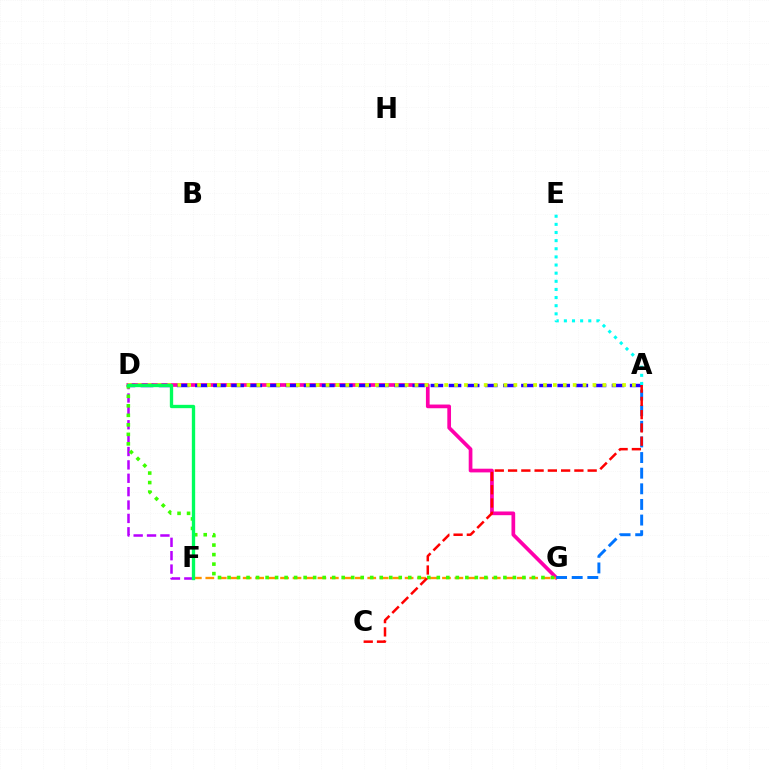{('D', 'F'): [{'color': '#b900ff', 'line_style': 'dashed', 'thickness': 1.82}, {'color': '#00ff5c', 'line_style': 'solid', 'thickness': 2.4}], ('D', 'G'): [{'color': '#ff00ac', 'line_style': 'solid', 'thickness': 2.67}, {'color': '#3dff00', 'line_style': 'dotted', 'thickness': 2.58}], ('F', 'G'): [{'color': '#ff9400', 'line_style': 'dashed', 'thickness': 1.69}], ('A', 'D'): [{'color': '#2500ff', 'line_style': 'dashed', 'thickness': 2.46}, {'color': '#d1ff00', 'line_style': 'dotted', 'thickness': 2.69}], ('A', 'G'): [{'color': '#0074ff', 'line_style': 'dashed', 'thickness': 2.12}], ('A', 'C'): [{'color': '#ff0000', 'line_style': 'dashed', 'thickness': 1.8}], ('A', 'E'): [{'color': '#00fff6', 'line_style': 'dotted', 'thickness': 2.21}]}